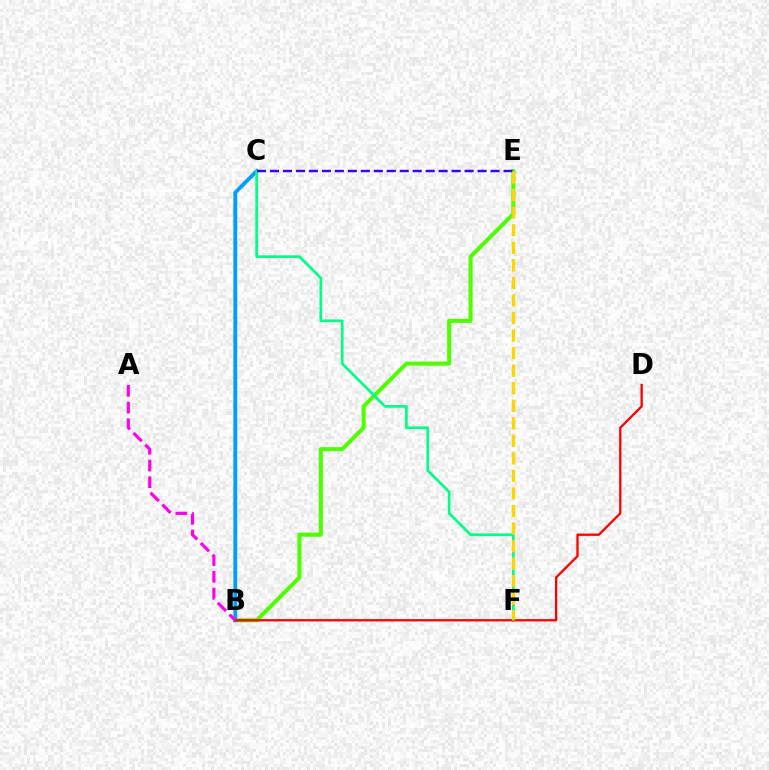{('B', 'E'): [{'color': '#4fff00', 'line_style': 'solid', 'thickness': 2.92}], ('B', 'C'): [{'color': '#009eff', 'line_style': 'solid', 'thickness': 2.77}], ('C', 'F'): [{'color': '#00ff86', 'line_style': 'solid', 'thickness': 1.93}], ('B', 'D'): [{'color': '#ff0000', 'line_style': 'solid', 'thickness': 1.65}], ('C', 'E'): [{'color': '#3700ff', 'line_style': 'dashed', 'thickness': 1.76}], ('E', 'F'): [{'color': '#ffd500', 'line_style': 'dashed', 'thickness': 2.38}], ('A', 'B'): [{'color': '#ff00ed', 'line_style': 'dashed', 'thickness': 2.27}]}